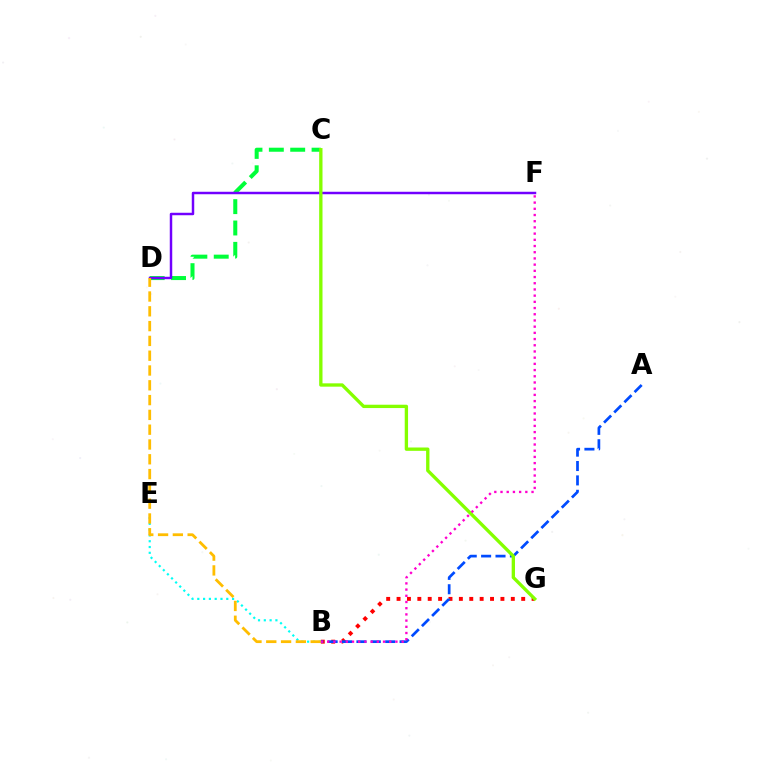{('B', 'G'): [{'color': '#ff0000', 'line_style': 'dotted', 'thickness': 2.82}], ('B', 'E'): [{'color': '#00fff6', 'line_style': 'dotted', 'thickness': 1.58}], ('A', 'B'): [{'color': '#004bff', 'line_style': 'dashed', 'thickness': 1.95}], ('C', 'D'): [{'color': '#00ff39', 'line_style': 'dashed', 'thickness': 2.9}], ('D', 'F'): [{'color': '#7200ff', 'line_style': 'solid', 'thickness': 1.78}], ('C', 'G'): [{'color': '#84ff00', 'line_style': 'solid', 'thickness': 2.4}], ('B', 'D'): [{'color': '#ffbd00', 'line_style': 'dashed', 'thickness': 2.01}], ('B', 'F'): [{'color': '#ff00cf', 'line_style': 'dotted', 'thickness': 1.69}]}